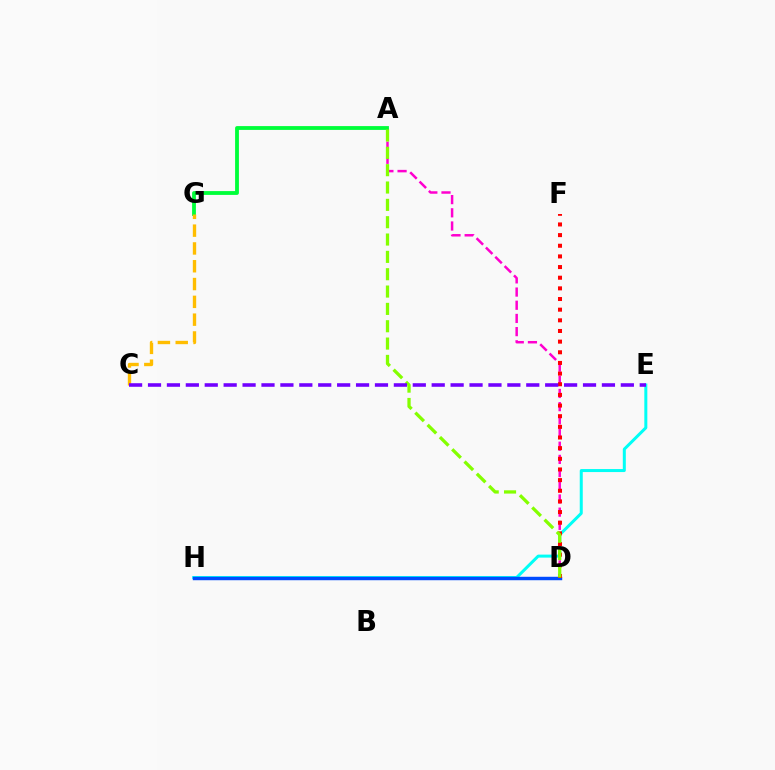{('A', 'D'): [{'color': '#ff00cf', 'line_style': 'dashed', 'thickness': 1.79}, {'color': '#84ff00', 'line_style': 'dashed', 'thickness': 2.36}], ('E', 'H'): [{'color': '#00fff6', 'line_style': 'solid', 'thickness': 2.17}], ('D', 'H'): [{'color': '#004bff', 'line_style': 'solid', 'thickness': 2.48}], ('A', 'G'): [{'color': '#00ff39', 'line_style': 'solid', 'thickness': 2.75}], ('D', 'F'): [{'color': '#ff0000', 'line_style': 'dotted', 'thickness': 2.89}], ('C', 'G'): [{'color': '#ffbd00', 'line_style': 'dashed', 'thickness': 2.42}], ('C', 'E'): [{'color': '#7200ff', 'line_style': 'dashed', 'thickness': 2.57}]}